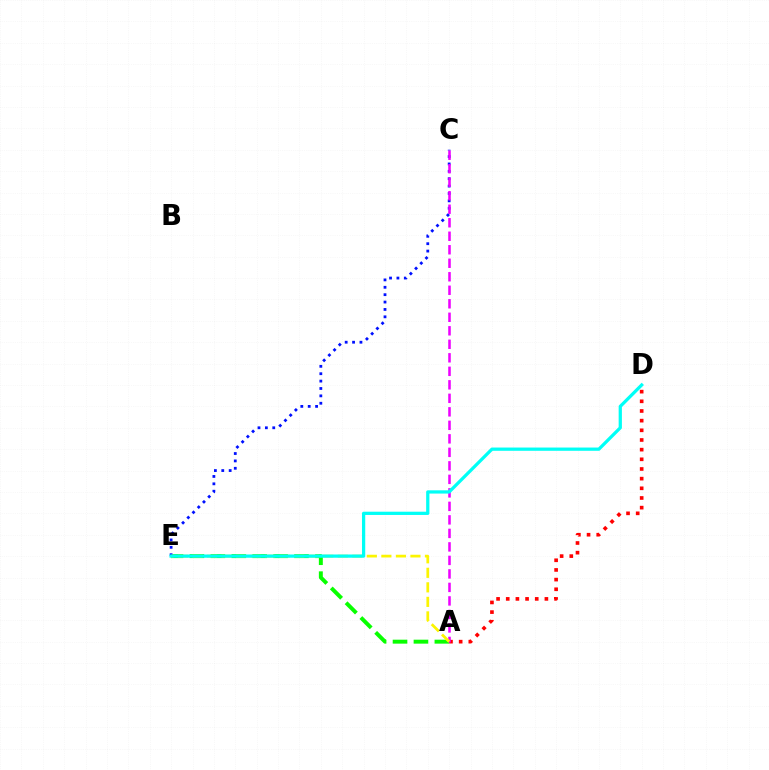{('A', 'D'): [{'color': '#ff0000', 'line_style': 'dotted', 'thickness': 2.63}], ('A', 'E'): [{'color': '#08ff00', 'line_style': 'dashed', 'thickness': 2.84}, {'color': '#fcf500', 'line_style': 'dashed', 'thickness': 1.97}], ('C', 'E'): [{'color': '#0010ff', 'line_style': 'dotted', 'thickness': 2.01}], ('A', 'C'): [{'color': '#ee00ff', 'line_style': 'dashed', 'thickness': 1.83}], ('D', 'E'): [{'color': '#00fff6', 'line_style': 'solid', 'thickness': 2.34}]}